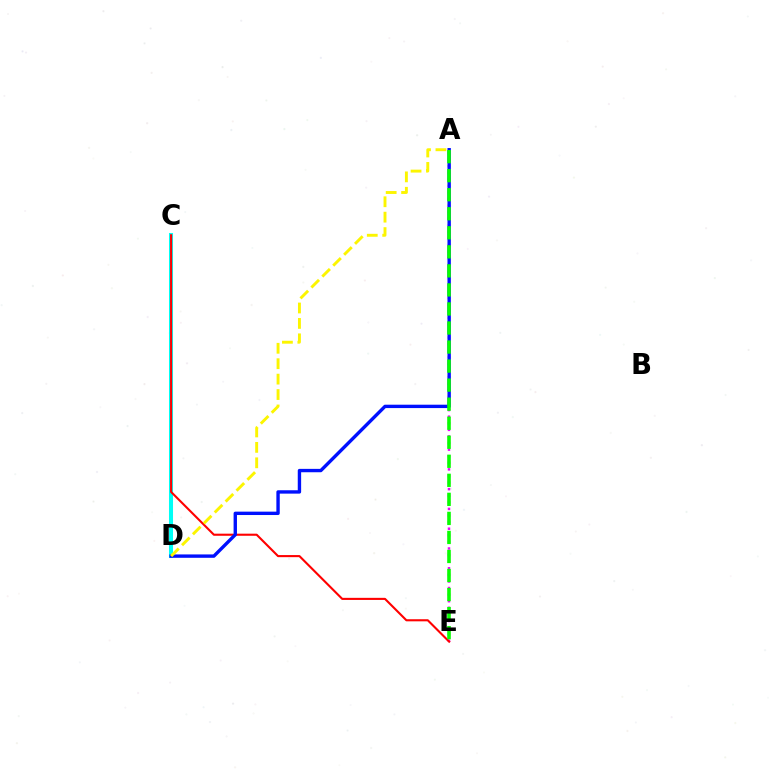{('C', 'D'): [{'color': '#00fff6', 'line_style': 'solid', 'thickness': 2.91}], ('A', 'E'): [{'color': '#ee00ff', 'line_style': 'dotted', 'thickness': 1.79}, {'color': '#08ff00', 'line_style': 'dashed', 'thickness': 2.59}], ('C', 'E'): [{'color': '#ff0000', 'line_style': 'solid', 'thickness': 1.51}], ('A', 'D'): [{'color': '#0010ff', 'line_style': 'solid', 'thickness': 2.43}, {'color': '#fcf500', 'line_style': 'dashed', 'thickness': 2.09}]}